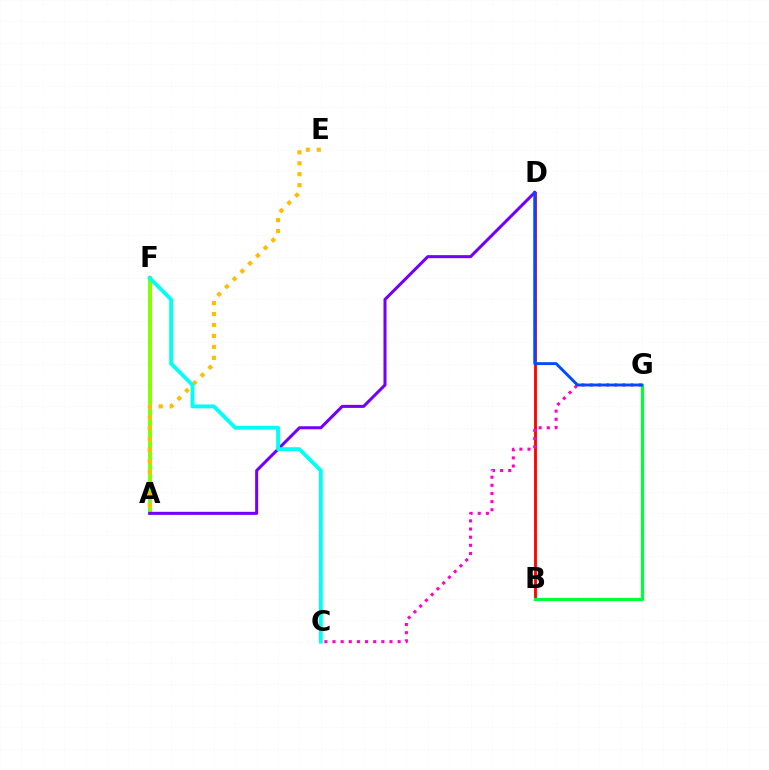{('B', 'D'): [{'color': '#ff0000', 'line_style': 'solid', 'thickness': 2.03}], ('B', 'G'): [{'color': '#00ff39', 'line_style': 'solid', 'thickness': 2.3}], ('C', 'G'): [{'color': '#ff00cf', 'line_style': 'dotted', 'thickness': 2.21}], ('A', 'F'): [{'color': '#84ff00', 'line_style': 'solid', 'thickness': 2.85}], ('A', 'D'): [{'color': '#7200ff', 'line_style': 'solid', 'thickness': 2.19}], ('D', 'G'): [{'color': '#004bff', 'line_style': 'solid', 'thickness': 2.08}], ('A', 'E'): [{'color': '#ffbd00', 'line_style': 'dotted', 'thickness': 2.98}], ('C', 'F'): [{'color': '#00fff6', 'line_style': 'solid', 'thickness': 2.77}]}